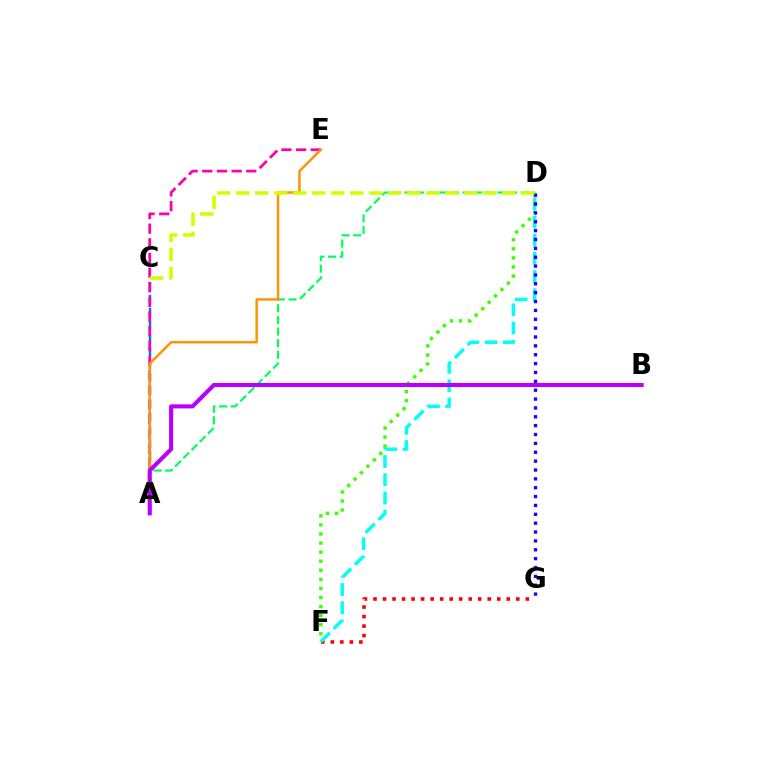{('F', 'G'): [{'color': '#ff0000', 'line_style': 'dotted', 'thickness': 2.59}], ('A', 'C'): [{'color': '#0074ff', 'line_style': 'dashed', 'thickness': 1.78}], ('A', 'D'): [{'color': '#00ff5c', 'line_style': 'dashed', 'thickness': 1.58}], ('D', 'F'): [{'color': '#00fff6', 'line_style': 'dashed', 'thickness': 2.47}, {'color': '#3dff00', 'line_style': 'dotted', 'thickness': 2.46}], ('A', 'E'): [{'color': '#ff00ac', 'line_style': 'dashed', 'thickness': 1.99}, {'color': '#ff9400', 'line_style': 'solid', 'thickness': 1.77}], ('D', 'G'): [{'color': '#2500ff', 'line_style': 'dotted', 'thickness': 2.41}], ('A', 'B'): [{'color': '#b900ff', 'line_style': 'solid', 'thickness': 2.95}], ('C', 'D'): [{'color': '#d1ff00', 'line_style': 'dashed', 'thickness': 2.58}]}